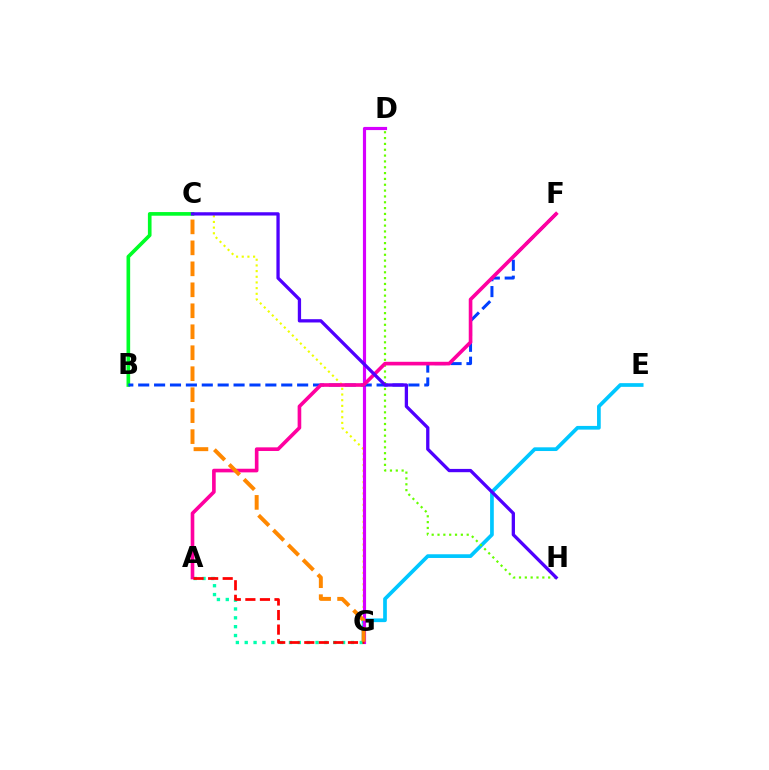{('E', 'G'): [{'color': '#00c7ff', 'line_style': 'solid', 'thickness': 2.67}], ('C', 'G'): [{'color': '#eeff00', 'line_style': 'dotted', 'thickness': 1.54}, {'color': '#ff8800', 'line_style': 'dashed', 'thickness': 2.85}], ('B', 'C'): [{'color': '#00ff27', 'line_style': 'solid', 'thickness': 2.62}], ('D', 'G'): [{'color': '#d600ff', 'line_style': 'solid', 'thickness': 2.27}], ('A', 'G'): [{'color': '#00ffaf', 'line_style': 'dotted', 'thickness': 2.4}, {'color': '#ff0000', 'line_style': 'dashed', 'thickness': 1.98}], ('D', 'H'): [{'color': '#66ff00', 'line_style': 'dotted', 'thickness': 1.59}], ('B', 'F'): [{'color': '#003fff', 'line_style': 'dashed', 'thickness': 2.16}], ('A', 'F'): [{'color': '#ff00a0', 'line_style': 'solid', 'thickness': 2.62}], ('C', 'H'): [{'color': '#4f00ff', 'line_style': 'solid', 'thickness': 2.37}]}